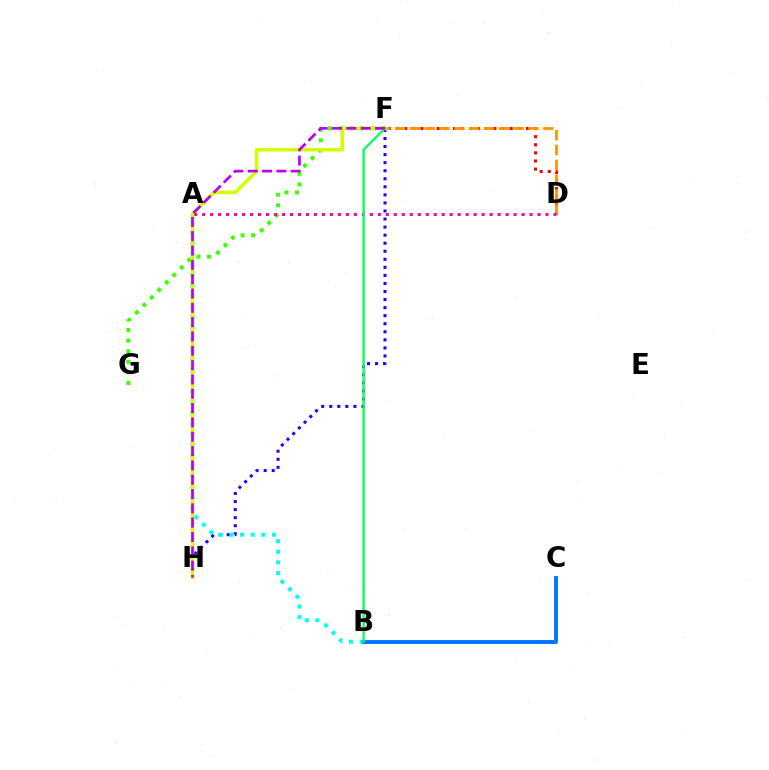{('F', 'H'): [{'color': '#2500ff', 'line_style': 'dotted', 'thickness': 2.19}, {'color': '#d1ff00', 'line_style': 'solid', 'thickness': 2.55}, {'color': '#b900ff', 'line_style': 'dashed', 'thickness': 1.95}], ('A', 'B'): [{'color': '#00fff6', 'line_style': 'dotted', 'thickness': 2.88}], ('F', 'G'): [{'color': '#3dff00', 'line_style': 'dotted', 'thickness': 2.88}], ('D', 'F'): [{'color': '#ff0000', 'line_style': 'dotted', 'thickness': 2.2}, {'color': '#ff9400', 'line_style': 'dashed', 'thickness': 2.01}], ('A', 'D'): [{'color': '#ff00ac', 'line_style': 'dotted', 'thickness': 2.17}], ('B', 'C'): [{'color': '#0074ff', 'line_style': 'solid', 'thickness': 2.8}], ('B', 'F'): [{'color': '#00ff5c', 'line_style': 'solid', 'thickness': 1.65}]}